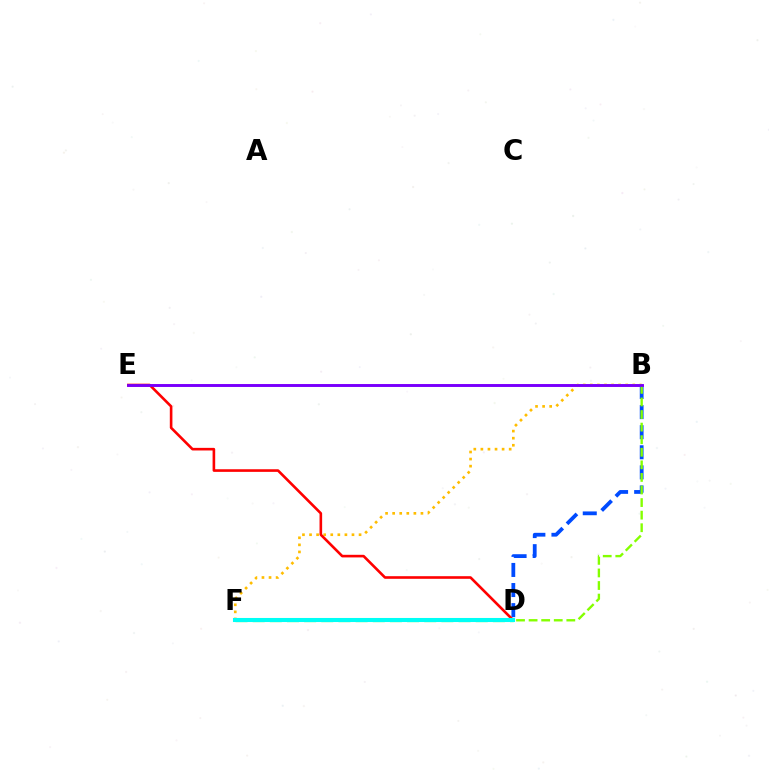{('B', 'D'): [{'color': '#004bff', 'line_style': 'dashed', 'thickness': 2.73}], ('D', 'F'): [{'color': '#00ff39', 'line_style': 'dashed', 'thickness': 2.33}, {'color': '#00fff6', 'line_style': 'solid', 'thickness': 2.92}], ('B', 'E'): [{'color': '#ff00cf', 'line_style': 'solid', 'thickness': 1.94}, {'color': '#7200ff', 'line_style': 'solid', 'thickness': 2.0}], ('B', 'F'): [{'color': '#ffbd00', 'line_style': 'dotted', 'thickness': 1.92}, {'color': '#84ff00', 'line_style': 'dashed', 'thickness': 1.71}], ('D', 'E'): [{'color': '#ff0000', 'line_style': 'solid', 'thickness': 1.88}]}